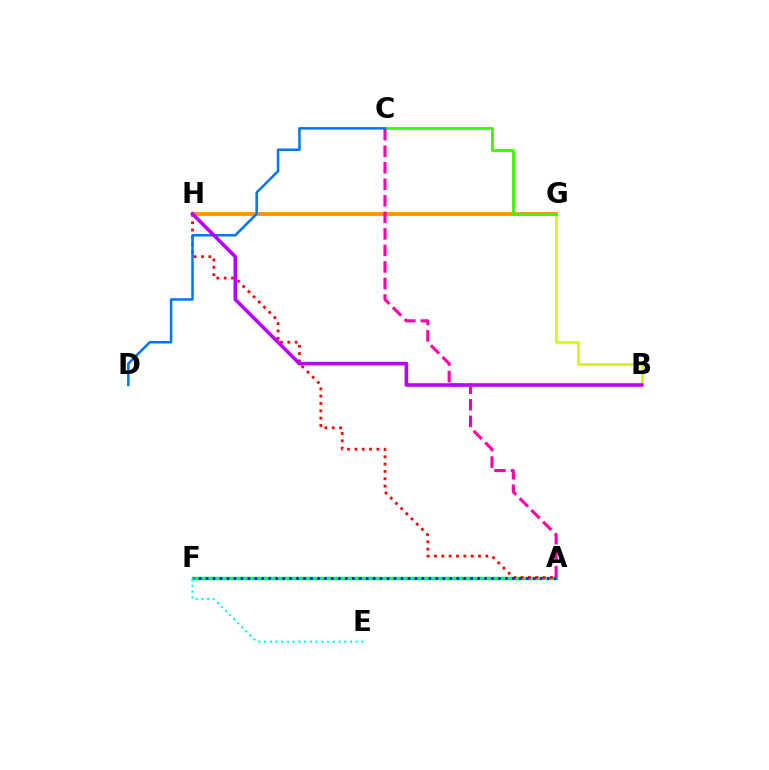{('B', 'G'): [{'color': '#d1ff00', 'line_style': 'solid', 'thickness': 1.96}], ('A', 'F'): [{'color': '#00ff5c', 'line_style': 'solid', 'thickness': 2.52}, {'color': '#2500ff', 'line_style': 'dotted', 'thickness': 1.89}], ('G', 'H'): [{'color': '#ff9400', 'line_style': 'solid', 'thickness': 2.77}], ('A', 'H'): [{'color': '#ff0000', 'line_style': 'dotted', 'thickness': 1.99}], ('C', 'G'): [{'color': '#3dff00', 'line_style': 'solid', 'thickness': 2.08}], ('A', 'C'): [{'color': '#ff00ac', 'line_style': 'dashed', 'thickness': 2.25}], ('C', 'D'): [{'color': '#0074ff', 'line_style': 'solid', 'thickness': 1.81}], ('B', 'H'): [{'color': '#b900ff', 'line_style': 'solid', 'thickness': 2.57}], ('E', 'F'): [{'color': '#00fff6', 'line_style': 'dotted', 'thickness': 1.56}]}